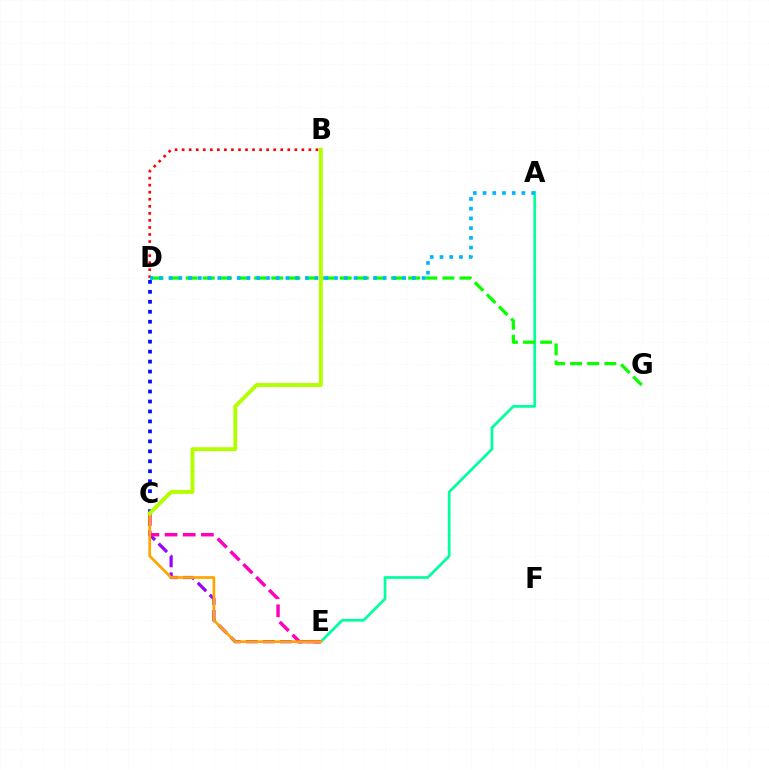{('A', 'E'): [{'color': '#00ff9d', 'line_style': 'solid', 'thickness': 1.95}], ('D', 'G'): [{'color': '#08ff00', 'line_style': 'dashed', 'thickness': 2.32}], ('C', 'D'): [{'color': '#0010ff', 'line_style': 'dotted', 'thickness': 2.71}], ('B', 'D'): [{'color': '#ff0000', 'line_style': 'dotted', 'thickness': 1.91}], ('A', 'D'): [{'color': '#00b5ff', 'line_style': 'dotted', 'thickness': 2.64}], ('C', 'E'): [{'color': '#9b00ff', 'line_style': 'dashed', 'thickness': 2.31}, {'color': '#ff00bd', 'line_style': 'dashed', 'thickness': 2.47}, {'color': '#ffa500', 'line_style': 'solid', 'thickness': 1.95}], ('B', 'C'): [{'color': '#b3ff00', 'line_style': 'solid', 'thickness': 2.82}]}